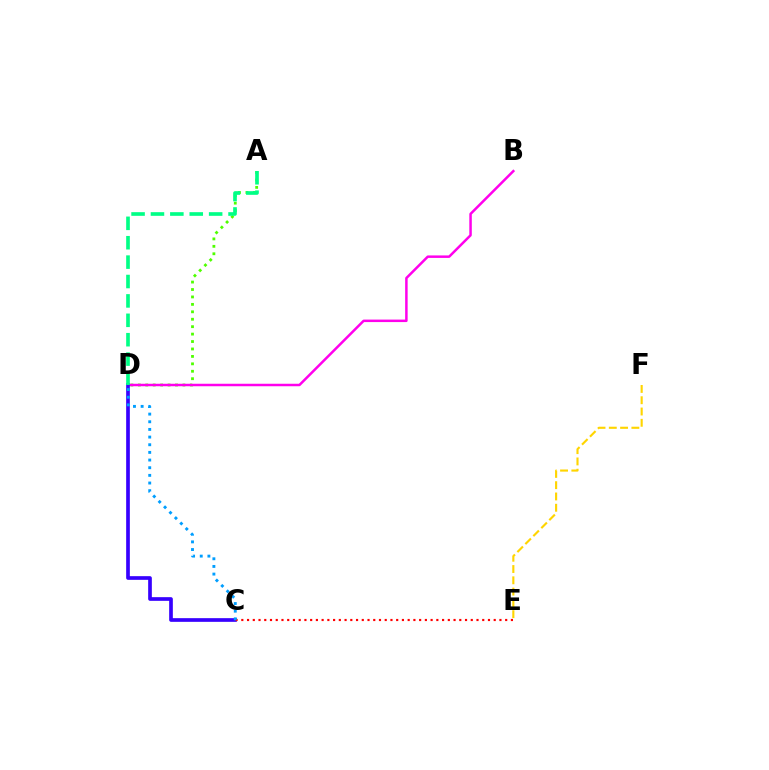{('A', 'D'): [{'color': '#4fff00', 'line_style': 'dotted', 'thickness': 2.02}, {'color': '#00ff86', 'line_style': 'dashed', 'thickness': 2.63}], ('B', 'D'): [{'color': '#ff00ed', 'line_style': 'solid', 'thickness': 1.79}], ('C', 'D'): [{'color': '#3700ff', 'line_style': 'solid', 'thickness': 2.65}, {'color': '#009eff', 'line_style': 'dotted', 'thickness': 2.08}], ('C', 'E'): [{'color': '#ff0000', 'line_style': 'dotted', 'thickness': 1.56}], ('E', 'F'): [{'color': '#ffd500', 'line_style': 'dashed', 'thickness': 1.53}]}